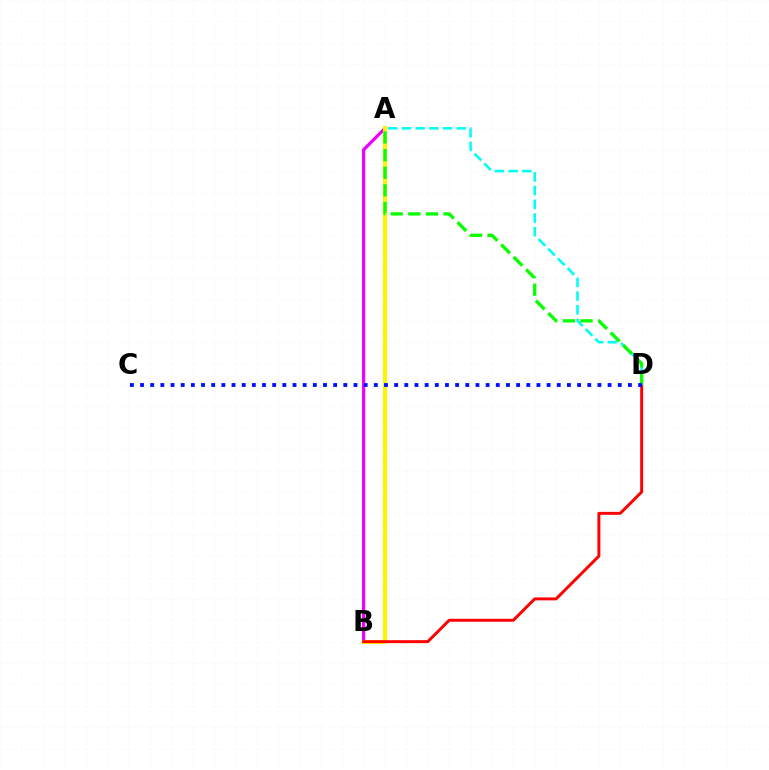{('A', 'D'): [{'color': '#00fff6', 'line_style': 'dashed', 'thickness': 1.86}, {'color': '#08ff00', 'line_style': 'dashed', 'thickness': 2.39}], ('A', 'B'): [{'color': '#ee00ff', 'line_style': 'solid', 'thickness': 2.33}, {'color': '#fcf500', 'line_style': 'solid', 'thickness': 2.92}], ('B', 'D'): [{'color': '#ff0000', 'line_style': 'solid', 'thickness': 2.12}], ('C', 'D'): [{'color': '#0010ff', 'line_style': 'dotted', 'thickness': 2.76}]}